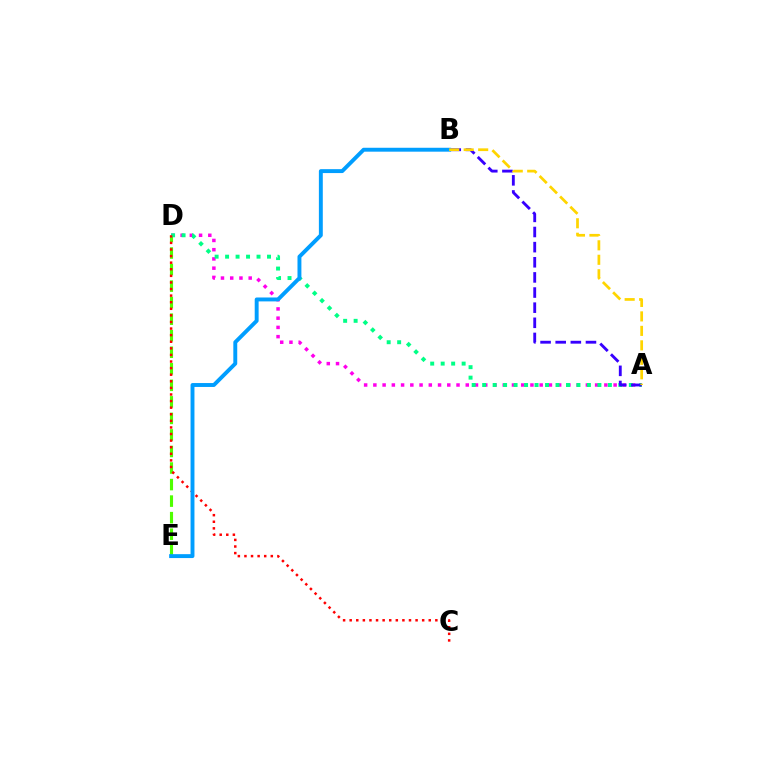{('D', 'E'): [{'color': '#4fff00', 'line_style': 'dashed', 'thickness': 2.25}], ('A', 'D'): [{'color': '#ff00ed', 'line_style': 'dotted', 'thickness': 2.51}, {'color': '#00ff86', 'line_style': 'dotted', 'thickness': 2.85}], ('C', 'D'): [{'color': '#ff0000', 'line_style': 'dotted', 'thickness': 1.79}], ('A', 'B'): [{'color': '#3700ff', 'line_style': 'dashed', 'thickness': 2.06}, {'color': '#ffd500', 'line_style': 'dashed', 'thickness': 1.97}], ('B', 'E'): [{'color': '#009eff', 'line_style': 'solid', 'thickness': 2.82}]}